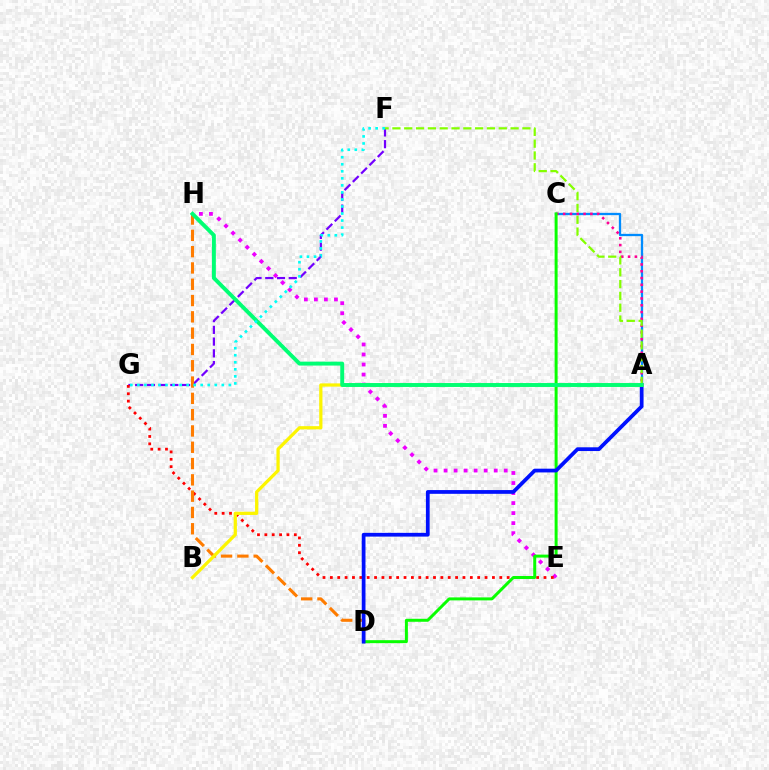{('A', 'C'): [{'color': '#008cff', 'line_style': 'solid', 'thickness': 1.66}, {'color': '#ff0094', 'line_style': 'dotted', 'thickness': 1.85}], ('E', 'H'): [{'color': '#ee00ff', 'line_style': 'dotted', 'thickness': 2.72}], ('F', 'G'): [{'color': '#7200ff', 'line_style': 'dashed', 'thickness': 1.59}, {'color': '#00fff6', 'line_style': 'dotted', 'thickness': 1.91}], ('E', 'G'): [{'color': '#ff0000', 'line_style': 'dotted', 'thickness': 2.0}], ('A', 'F'): [{'color': '#84ff00', 'line_style': 'dashed', 'thickness': 1.61}], ('D', 'H'): [{'color': '#ff7c00', 'line_style': 'dashed', 'thickness': 2.21}], ('C', 'D'): [{'color': '#08ff00', 'line_style': 'solid', 'thickness': 2.15}], ('A', 'D'): [{'color': '#0010ff', 'line_style': 'solid', 'thickness': 2.7}], ('A', 'B'): [{'color': '#fcf500', 'line_style': 'solid', 'thickness': 2.33}], ('A', 'H'): [{'color': '#00ff74', 'line_style': 'solid', 'thickness': 2.81}]}